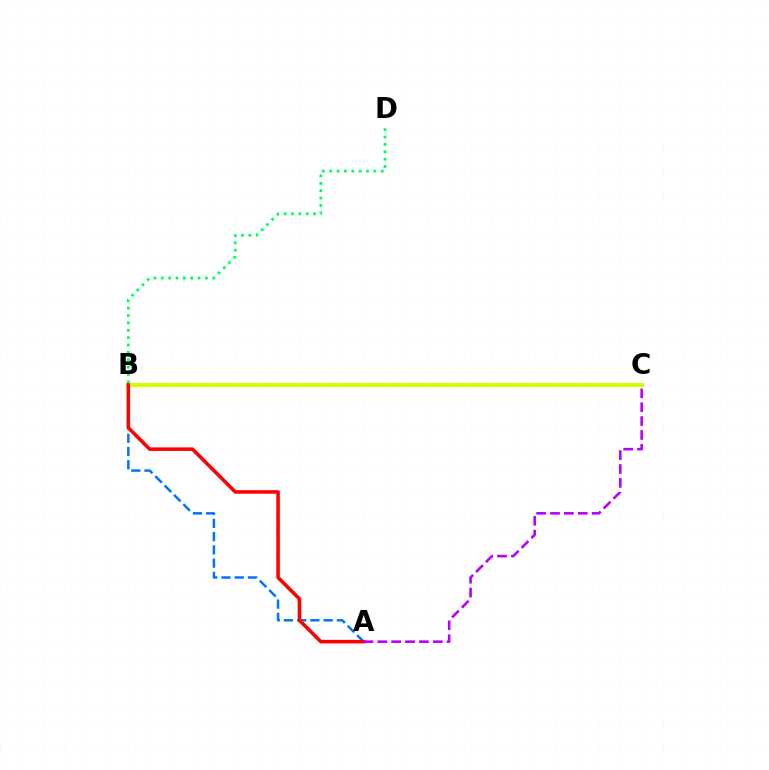{('A', 'B'): [{'color': '#0074ff', 'line_style': 'dashed', 'thickness': 1.8}, {'color': '#ff0000', 'line_style': 'solid', 'thickness': 2.55}], ('B', 'D'): [{'color': '#00ff5c', 'line_style': 'dotted', 'thickness': 2.0}], ('B', 'C'): [{'color': '#d1ff00', 'line_style': 'solid', 'thickness': 2.86}], ('A', 'C'): [{'color': '#b900ff', 'line_style': 'dashed', 'thickness': 1.88}]}